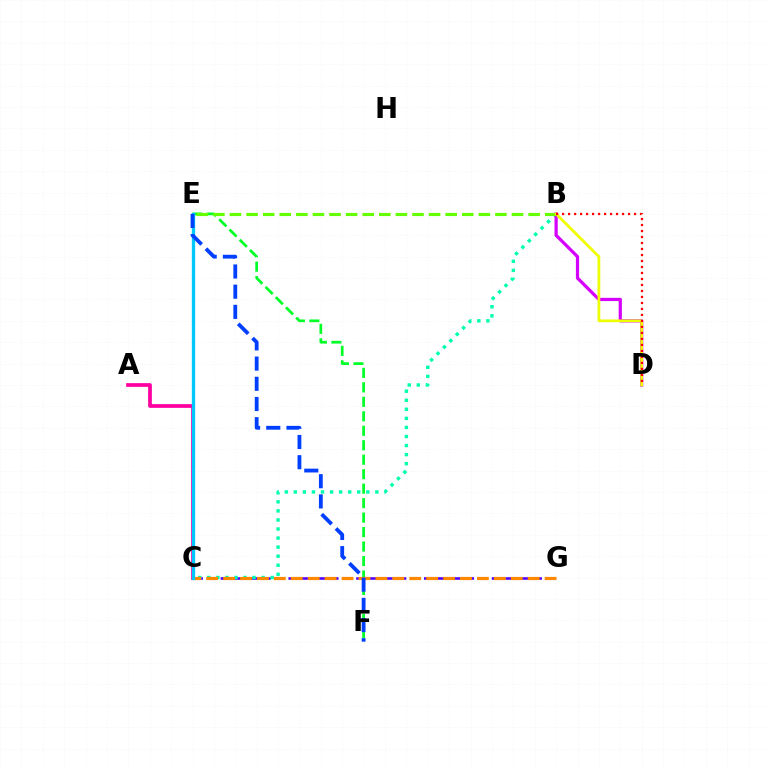{('E', 'F'): [{'color': '#00ff27', 'line_style': 'dashed', 'thickness': 1.97}, {'color': '#003fff', 'line_style': 'dashed', 'thickness': 2.74}], ('C', 'G'): [{'color': '#4f00ff', 'line_style': 'dashed', 'thickness': 1.84}, {'color': '#ff8800', 'line_style': 'dashed', 'thickness': 2.3}], ('A', 'C'): [{'color': '#ff00a0', 'line_style': 'solid', 'thickness': 2.68}], ('B', 'C'): [{'color': '#00ffaf', 'line_style': 'dotted', 'thickness': 2.46}], ('B', 'D'): [{'color': '#d600ff', 'line_style': 'solid', 'thickness': 2.32}, {'color': '#eeff00', 'line_style': 'solid', 'thickness': 1.96}, {'color': '#ff0000', 'line_style': 'dotted', 'thickness': 1.63}], ('B', 'E'): [{'color': '#66ff00', 'line_style': 'dashed', 'thickness': 2.25}], ('C', 'E'): [{'color': '#00c7ff', 'line_style': 'solid', 'thickness': 2.38}]}